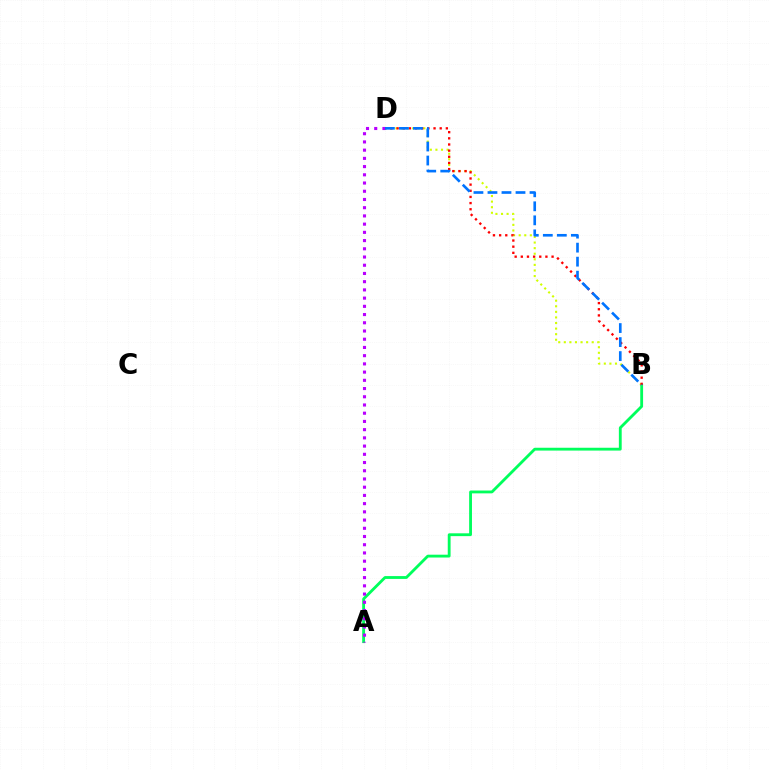{('A', 'B'): [{'color': '#00ff5c', 'line_style': 'solid', 'thickness': 2.04}], ('B', 'D'): [{'color': '#d1ff00', 'line_style': 'dotted', 'thickness': 1.52}, {'color': '#ff0000', 'line_style': 'dotted', 'thickness': 1.67}, {'color': '#0074ff', 'line_style': 'dashed', 'thickness': 1.9}], ('A', 'D'): [{'color': '#b900ff', 'line_style': 'dotted', 'thickness': 2.23}]}